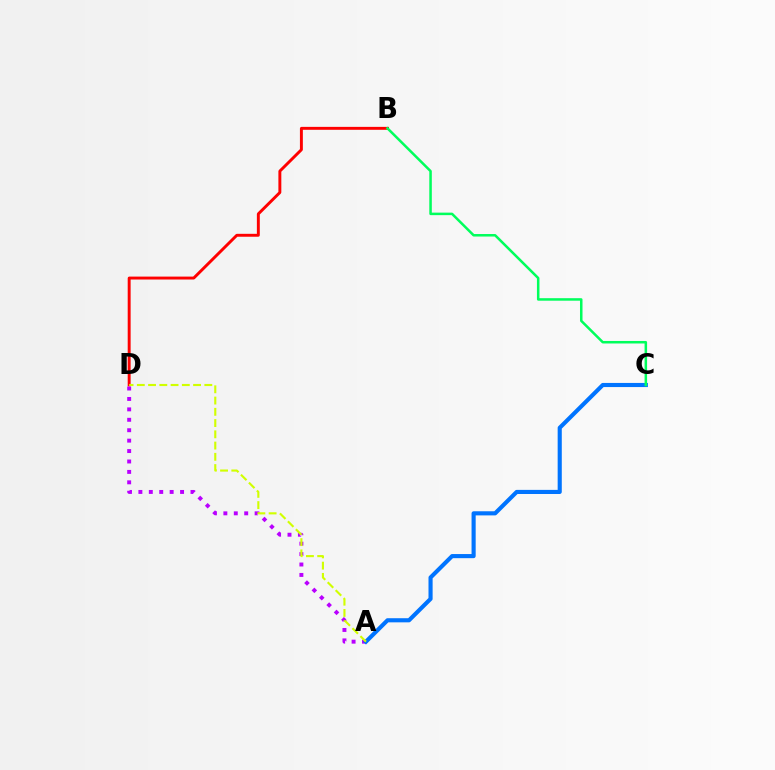{('B', 'D'): [{'color': '#ff0000', 'line_style': 'solid', 'thickness': 2.11}], ('A', 'D'): [{'color': '#b900ff', 'line_style': 'dotted', 'thickness': 2.83}, {'color': '#d1ff00', 'line_style': 'dashed', 'thickness': 1.53}], ('A', 'C'): [{'color': '#0074ff', 'line_style': 'solid', 'thickness': 2.97}], ('B', 'C'): [{'color': '#00ff5c', 'line_style': 'solid', 'thickness': 1.81}]}